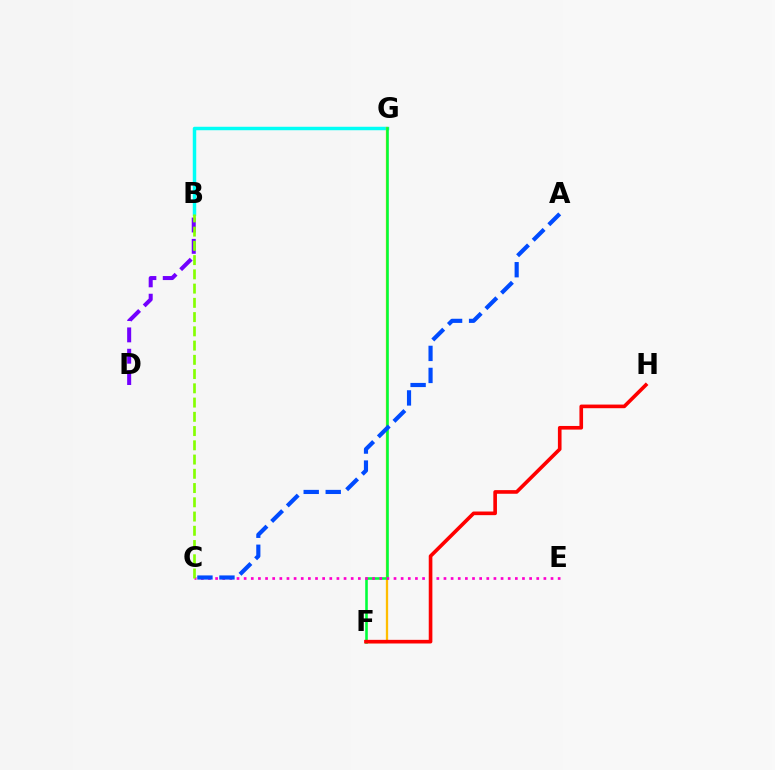{('B', 'D'): [{'color': '#7200ff', 'line_style': 'dashed', 'thickness': 2.9}], ('B', 'G'): [{'color': '#00fff6', 'line_style': 'solid', 'thickness': 2.5}], ('F', 'G'): [{'color': '#ffbd00', 'line_style': 'solid', 'thickness': 1.66}, {'color': '#00ff39', 'line_style': 'solid', 'thickness': 1.86}], ('C', 'E'): [{'color': '#ff00cf', 'line_style': 'dotted', 'thickness': 1.94}], ('F', 'H'): [{'color': '#ff0000', 'line_style': 'solid', 'thickness': 2.62}], ('A', 'C'): [{'color': '#004bff', 'line_style': 'dashed', 'thickness': 2.99}], ('B', 'C'): [{'color': '#84ff00', 'line_style': 'dashed', 'thickness': 1.94}]}